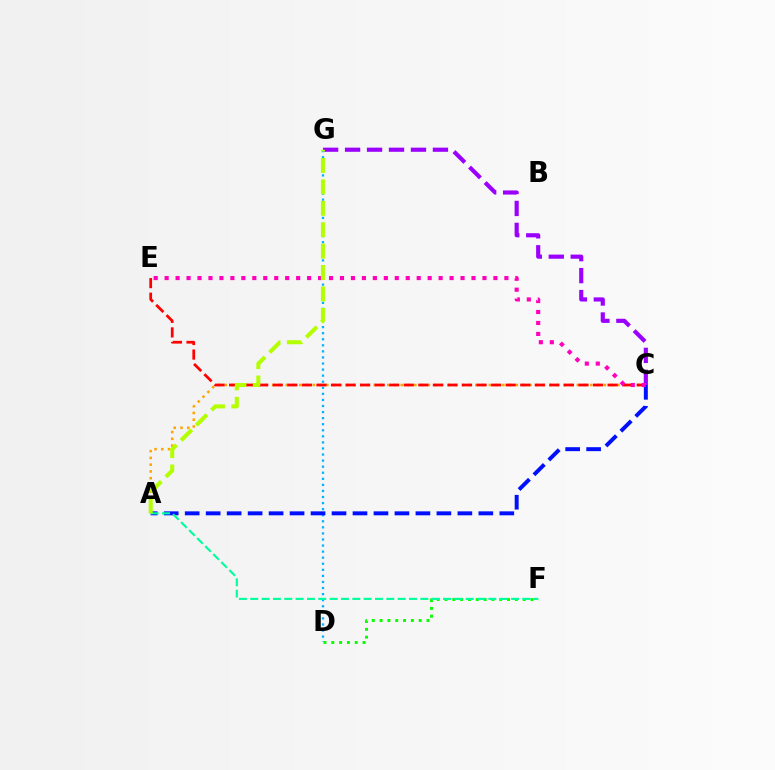{('A', 'C'): [{'color': '#ffa500', 'line_style': 'dotted', 'thickness': 1.84}, {'color': '#0010ff', 'line_style': 'dashed', 'thickness': 2.85}], ('D', 'F'): [{'color': '#08ff00', 'line_style': 'dotted', 'thickness': 2.12}], ('C', 'G'): [{'color': '#9b00ff', 'line_style': 'dashed', 'thickness': 2.98}], ('D', 'G'): [{'color': '#00b5ff', 'line_style': 'dotted', 'thickness': 1.65}], ('C', 'E'): [{'color': '#ff0000', 'line_style': 'dashed', 'thickness': 1.98}, {'color': '#ff00bd', 'line_style': 'dotted', 'thickness': 2.98}], ('A', 'F'): [{'color': '#00ff9d', 'line_style': 'dashed', 'thickness': 1.54}], ('A', 'G'): [{'color': '#b3ff00', 'line_style': 'dashed', 'thickness': 2.91}]}